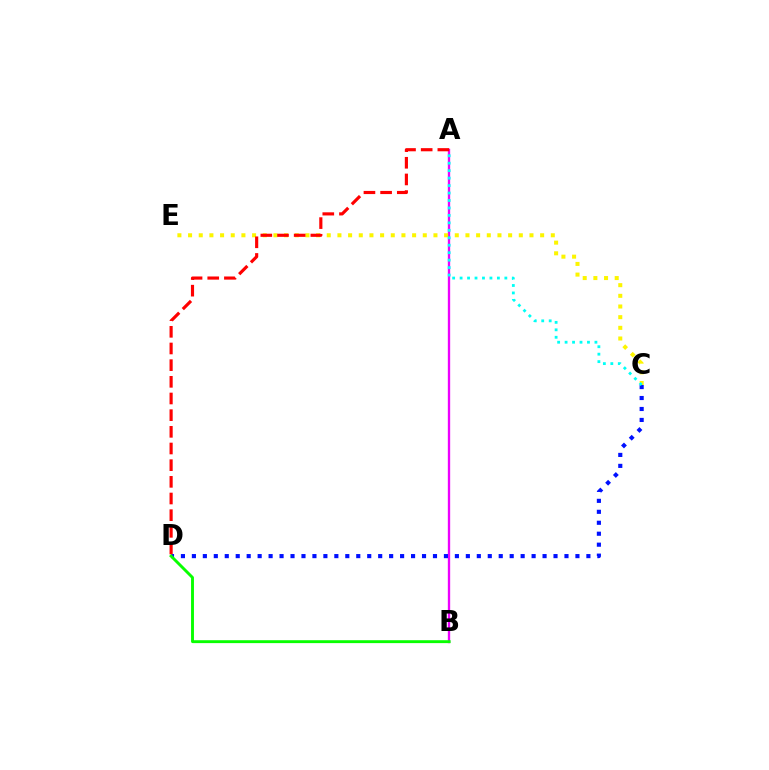{('A', 'B'): [{'color': '#ee00ff', 'line_style': 'solid', 'thickness': 1.69}], ('C', 'E'): [{'color': '#fcf500', 'line_style': 'dotted', 'thickness': 2.9}], ('C', 'D'): [{'color': '#0010ff', 'line_style': 'dotted', 'thickness': 2.98}], ('A', 'D'): [{'color': '#ff0000', 'line_style': 'dashed', 'thickness': 2.26}], ('B', 'D'): [{'color': '#08ff00', 'line_style': 'solid', 'thickness': 2.08}], ('A', 'C'): [{'color': '#00fff6', 'line_style': 'dotted', 'thickness': 2.03}]}